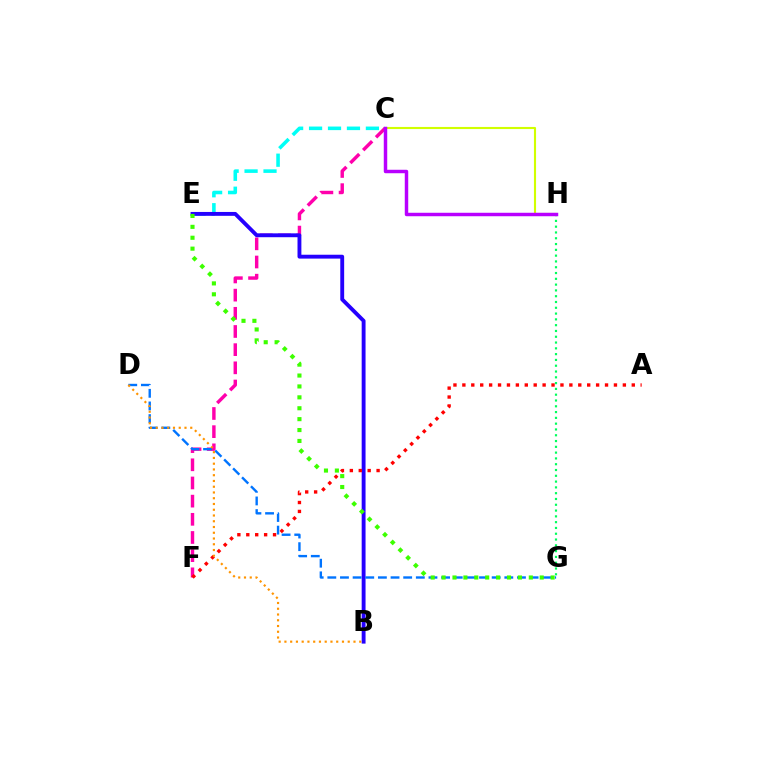{('C', 'F'): [{'color': '#ff00ac', 'line_style': 'dashed', 'thickness': 2.47}], ('C', 'E'): [{'color': '#00fff6', 'line_style': 'dashed', 'thickness': 2.57}], ('C', 'H'): [{'color': '#d1ff00', 'line_style': 'solid', 'thickness': 1.53}, {'color': '#b900ff', 'line_style': 'solid', 'thickness': 2.49}], ('G', 'H'): [{'color': '#00ff5c', 'line_style': 'dotted', 'thickness': 1.57}], ('B', 'E'): [{'color': '#2500ff', 'line_style': 'solid', 'thickness': 2.79}], ('D', 'G'): [{'color': '#0074ff', 'line_style': 'dashed', 'thickness': 1.72}], ('E', 'G'): [{'color': '#3dff00', 'line_style': 'dotted', 'thickness': 2.96}], ('A', 'F'): [{'color': '#ff0000', 'line_style': 'dotted', 'thickness': 2.42}], ('B', 'D'): [{'color': '#ff9400', 'line_style': 'dotted', 'thickness': 1.56}]}